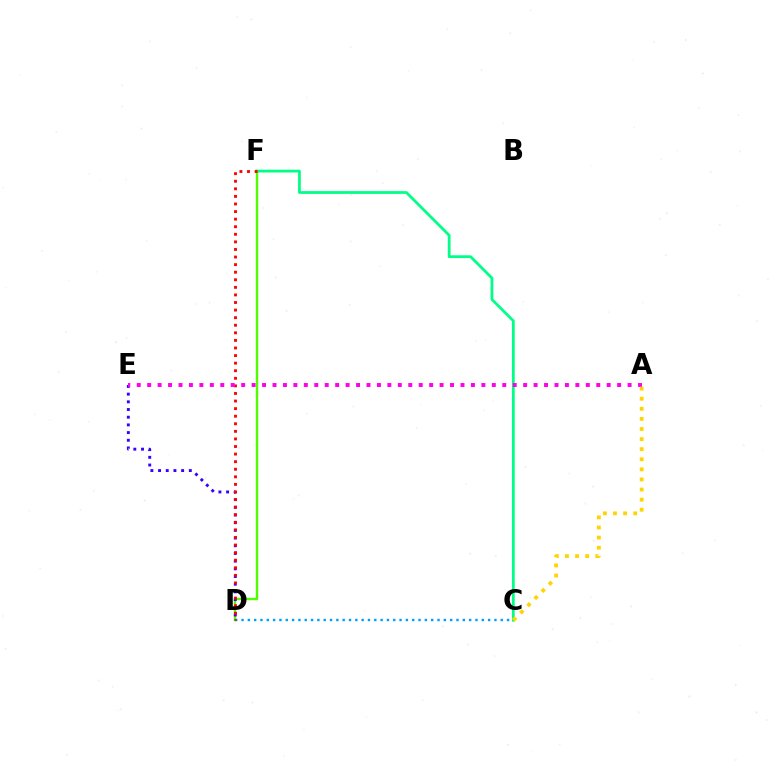{('D', 'F'): [{'color': '#4fff00', 'line_style': 'solid', 'thickness': 1.74}, {'color': '#ff0000', 'line_style': 'dotted', 'thickness': 2.06}], ('C', 'D'): [{'color': '#009eff', 'line_style': 'dotted', 'thickness': 1.72}], ('D', 'E'): [{'color': '#3700ff', 'line_style': 'dotted', 'thickness': 2.09}], ('C', 'F'): [{'color': '#00ff86', 'line_style': 'solid', 'thickness': 1.99}], ('A', 'E'): [{'color': '#ff00ed', 'line_style': 'dotted', 'thickness': 2.84}], ('A', 'C'): [{'color': '#ffd500', 'line_style': 'dotted', 'thickness': 2.74}]}